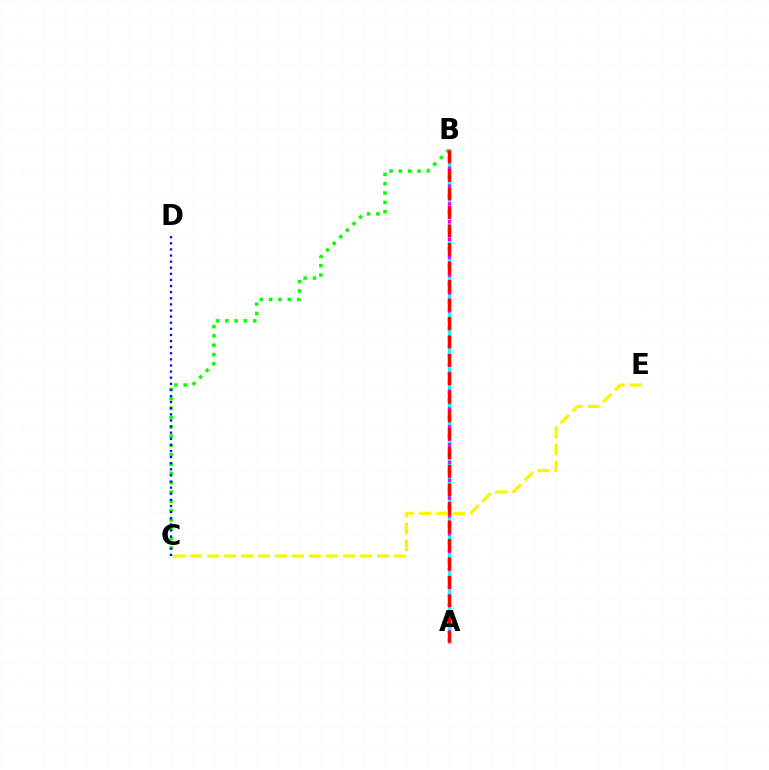{('A', 'B'): [{'color': '#00fff6', 'line_style': 'solid', 'thickness': 2.11}, {'color': '#ee00ff', 'line_style': 'dotted', 'thickness': 2.42}, {'color': '#ff0000', 'line_style': 'dashed', 'thickness': 2.51}], ('B', 'C'): [{'color': '#08ff00', 'line_style': 'dotted', 'thickness': 2.53}], ('C', 'D'): [{'color': '#0010ff', 'line_style': 'dotted', 'thickness': 1.66}], ('C', 'E'): [{'color': '#fcf500', 'line_style': 'dashed', 'thickness': 2.31}]}